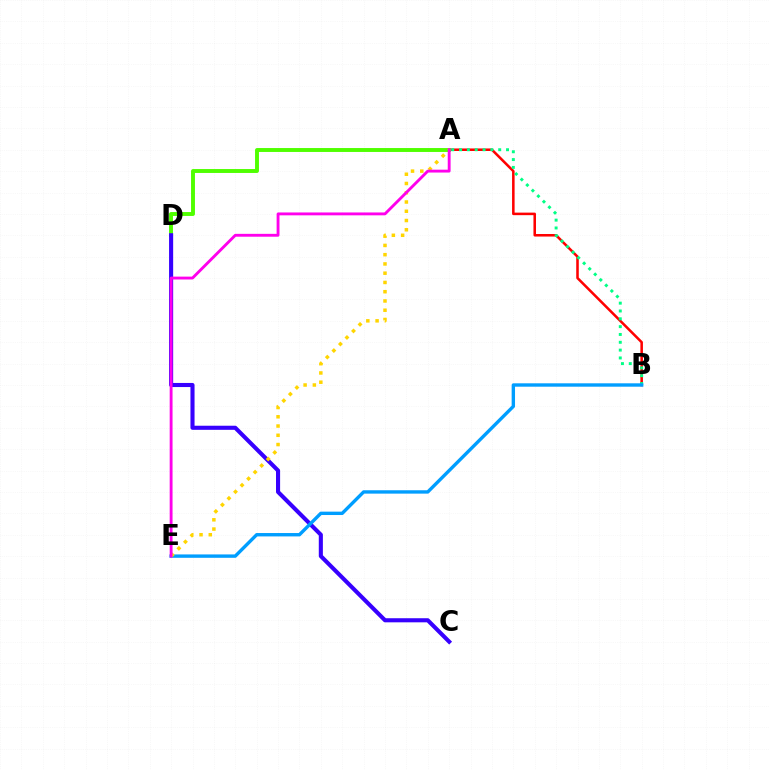{('A', 'B'): [{'color': '#ff0000', 'line_style': 'solid', 'thickness': 1.83}, {'color': '#00ff86', 'line_style': 'dotted', 'thickness': 2.13}], ('A', 'D'): [{'color': '#4fff00', 'line_style': 'solid', 'thickness': 2.82}], ('C', 'D'): [{'color': '#3700ff', 'line_style': 'solid', 'thickness': 2.95}], ('B', 'E'): [{'color': '#009eff', 'line_style': 'solid', 'thickness': 2.43}], ('A', 'E'): [{'color': '#ffd500', 'line_style': 'dotted', 'thickness': 2.52}, {'color': '#ff00ed', 'line_style': 'solid', 'thickness': 2.06}]}